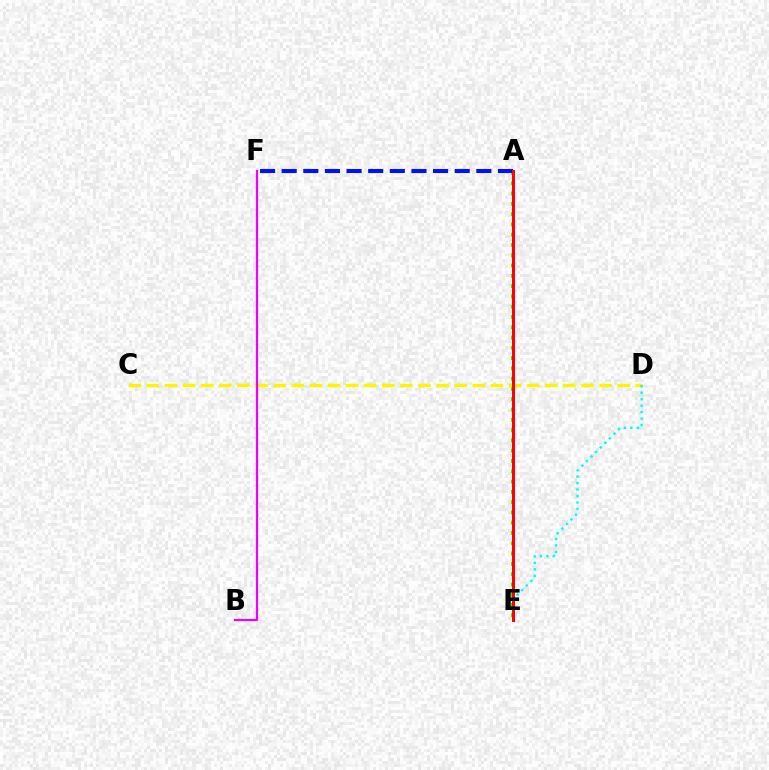{('A', 'E'): [{'color': '#08ff00', 'line_style': 'dotted', 'thickness': 2.8}, {'color': '#ff0000', 'line_style': 'solid', 'thickness': 2.21}], ('C', 'D'): [{'color': '#fcf500', 'line_style': 'dashed', 'thickness': 2.46}], ('D', 'E'): [{'color': '#00fff6', 'line_style': 'dotted', 'thickness': 1.76}], ('A', 'F'): [{'color': '#0010ff', 'line_style': 'dashed', 'thickness': 2.94}], ('B', 'F'): [{'color': '#ee00ff', 'line_style': 'solid', 'thickness': 1.6}]}